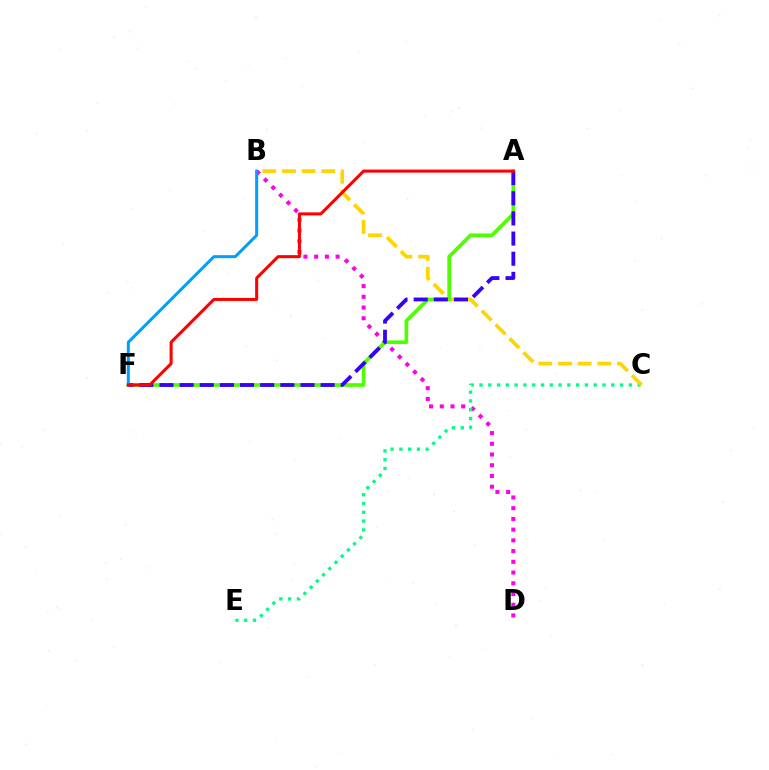{('B', 'D'): [{'color': '#ff00ed', 'line_style': 'dotted', 'thickness': 2.91}], ('C', 'E'): [{'color': '#00ff86', 'line_style': 'dotted', 'thickness': 2.39}], ('B', 'C'): [{'color': '#ffd500', 'line_style': 'dashed', 'thickness': 2.67}], ('A', 'F'): [{'color': '#4fff00', 'line_style': 'solid', 'thickness': 2.64}, {'color': '#3700ff', 'line_style': 'dashed', 'thickness': 2.74}, {'color': '#ff0000', 'line_style': 'solid', 'thickness': 2.18}], ('B', 'F'): [{'color': '#009eff', 'line_style': 'solid', 'thickness': 2.16}]}